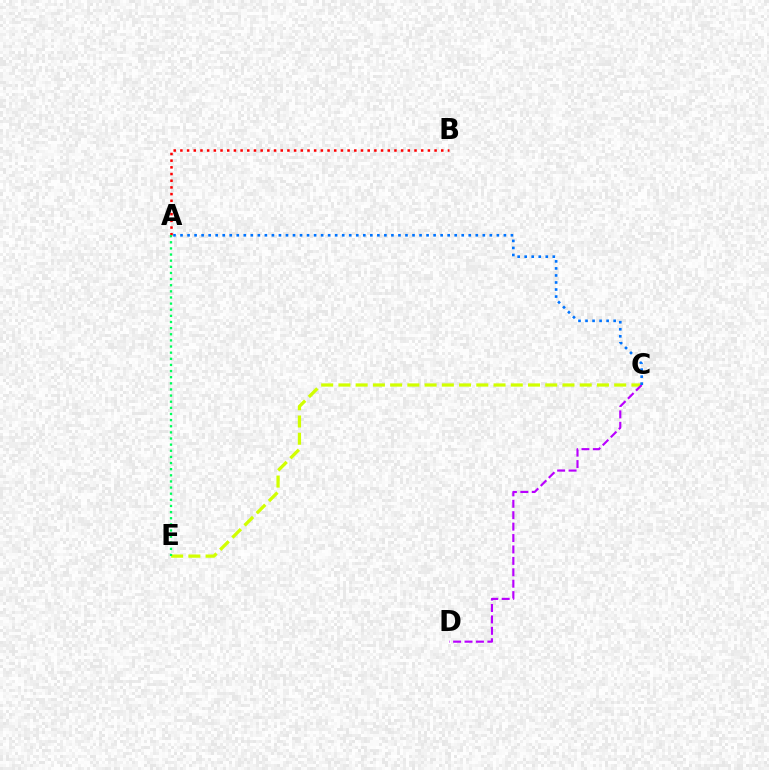{('C', 'E'): [{'color': '#d1ff00', 'line_style': 'dashed', 'thickness': 2.34}], ('C', 'D'): [{'color': '#b900ff', 'line_style': 'dashed', 'thickness': 1.55}], ('A', 'B'): [{'color': '#ff0000', 'line_style': 'dotted', 'thickness': 1.82}], ('A', 'E'): [{'color': '#00ff5c', 'line_style': 'dotted', 'thickness': 1.67}], ('A', 'C'): [{'color': '#0074ff', 'line_style': 'dotted', 'thickness': 1.91}]}